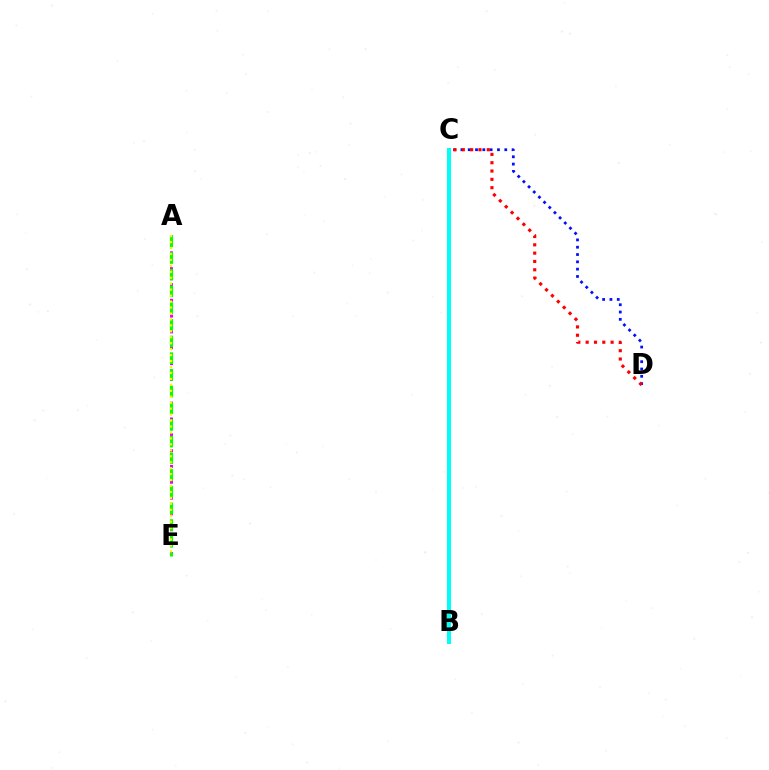{('C', 'D'): [{'color': '#0010ff', 'line_style': 'dotted', 'thickness': 1.99}, {'color': '#ff0000', 'line_style': 'dotted', 'thickness': 2.26}], ('A', 'E'): [{'color': '#ee00ff', 'line_style': 'dotted', 'thickness': 2.15}, {'color': '#08ff00', 'line_style': 'dashed', 'thickness': 2.27}, {'color': '#fcf500', 'line_style': 'dotted', 'thickness': 1.62}], ('B', 'C'): [{'color': '#00fff6', 'line_style': 'solid', 'thickness': 2.88}]}